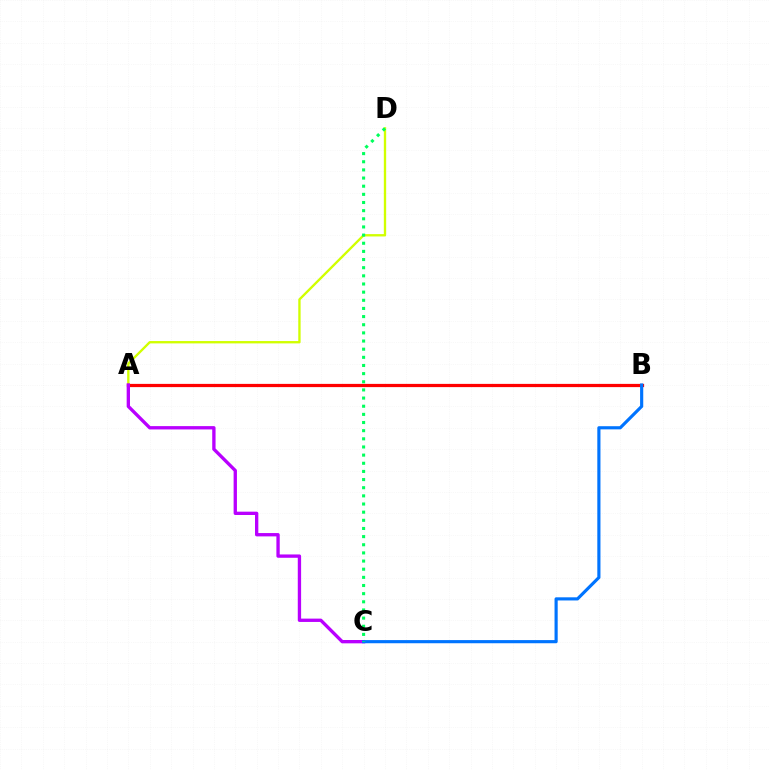{('A', 'D'): [{'color': '#d1ff00', 'line_style': 'solid', 'thickness': 1.69}], ('A', 'B'): [{'color': '#ff0000', 'line_style': 'solid', 'thickness': 2.32}], ('A', 'C'): [{'color': '#b900ff', 'line_style': 'solid', 'thickness': 2.4}], ('B', 'C'): [{'color': '#0074ff', 'line_style': 'solid', 'thickness': 2.27}], ('C', 'D'): [{'color': '#00ff5c', 'line_style': 'dotted', 'thickness': 2.21}]}